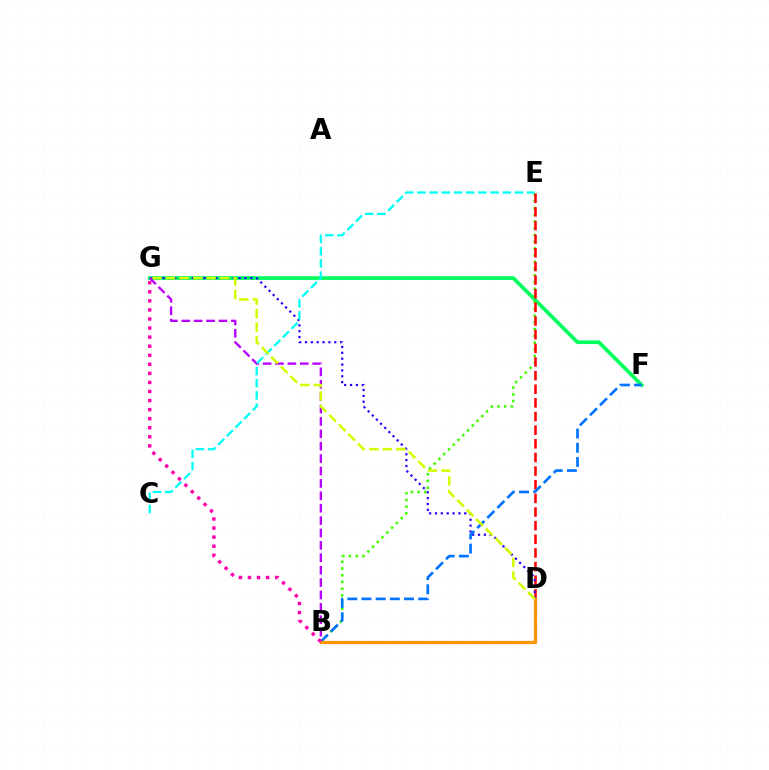{('F', 'G'): [{'color': '#00ff5c', 'line_style': 'solid', 'thickness': 2.66}], ('B', 'E'): [{'color': '#3dff00', 'line_style': 'dotted', 'thickness': 1.83}], ('D', 'E'): [{'color': '#ff0000', 'line_style': 'dashed', 'thickness': 1.85}], ('D', 'G'): [{'color': '#2500ff', 'line_style': 'dotted', 'thickness': 1.59}, {'color': '#d1ff00', 'line_style': 'dashed', 'thickness': 1.84}], ('B', 'G'): [{'color': '#b900ff', 'line_style': 'dashed', 'thickness': 1.68}, {'color': '#ff00ac', 'line_style': 'dotted', 'thickness': 2.46}], ('C', 'E'): [{'color': '#00fff6', 'line_style': 'dashed', 'thickness': 1.66}], ('B', 'F'): [{'color': '#0074ff', 'line_style': 'dashed', 'thickness': 1.93}], ('B', 'D'): [{'color': '#ff9400', 'line_style': 'solid', 'thickness': 2.32}]}